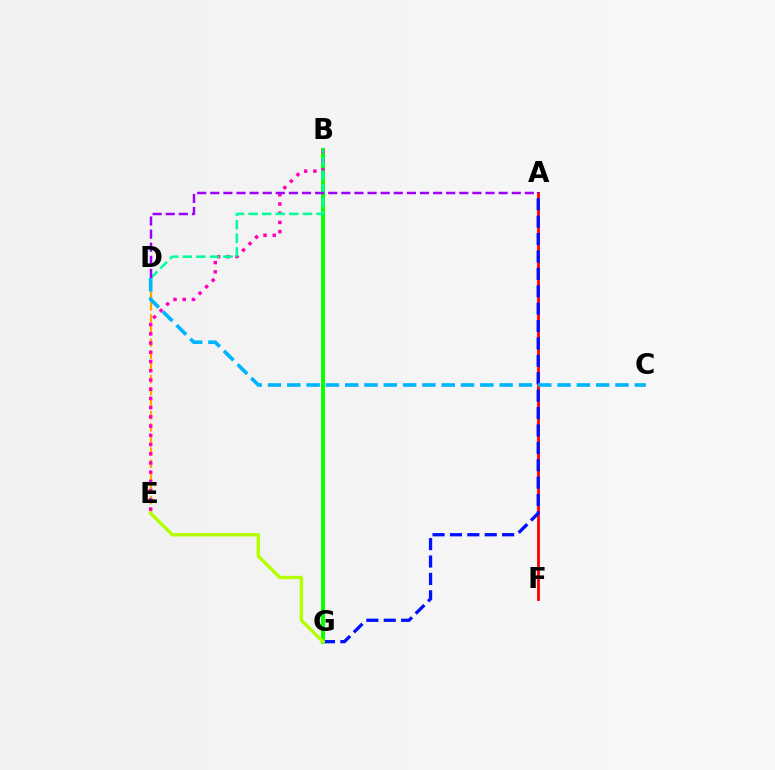{('A', 'F'): [{'color': '#ff0000', 'line_style': 'solid', 'thickness': 2.02}], ('A', 'G'): [{'color': '#0010ff', 'line_style': 'dashed', 'thickness': 2.36}], ('B', 'G'): [{'color': '#08ff00', 'line_style': 'solid', 'thickness': 2.81}], ('D', 'E'): [{'color': '#ffa500', 'line_style': 'dashed', 'thickness': 1.64}], ('B', 'E'): [{'color': '#ff00bd', 'line_style': 'dotted', 'thickness': 2.51}], ('C', 'D'): [{'color': '#00b5ff', 'line_style': 'dashed', 'thickness': 2.62}], ('B', 'D'): [{'color': '#00ff9d', 'line_style': 'dashed', 'thickness': 1.84}], ('A', 'D'): [{'color': '#9b00ff', 'line_style': 'dashed', 'thickness': 1.78}], ('E', 'G'): [{'color': '#b3ff00', 'line_style': 'solid', 'thickness': 2.44}]}